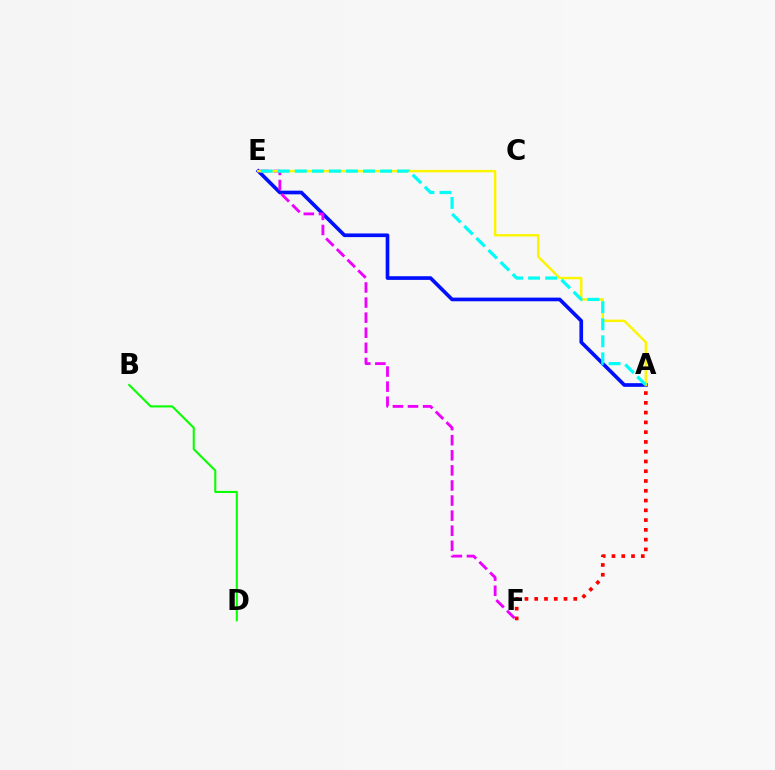{('A', 'E'): [{'color': '#0010ff', 'line_style': 'solid', 'thickness': 2.64}, {'color': '#fcf500', 'line_style': 'solid', 'thickness': 1.74}, {'color': '#00fff6', 'line_style': 'dashed', 'thickness': 2.32}], ('E', 'F'): [{'color': '#ee00ff', 'line_style': 'dashed', 'thickness': 2.05}], ('A', 'F'): [{'color': '#ff0000', 'line_style': 'dotted', 'thickness': 2.65}], ('B', 'D'): [{'color': '#08ff00', 'line_style': 'solid', 'thickness': 1.5}]}